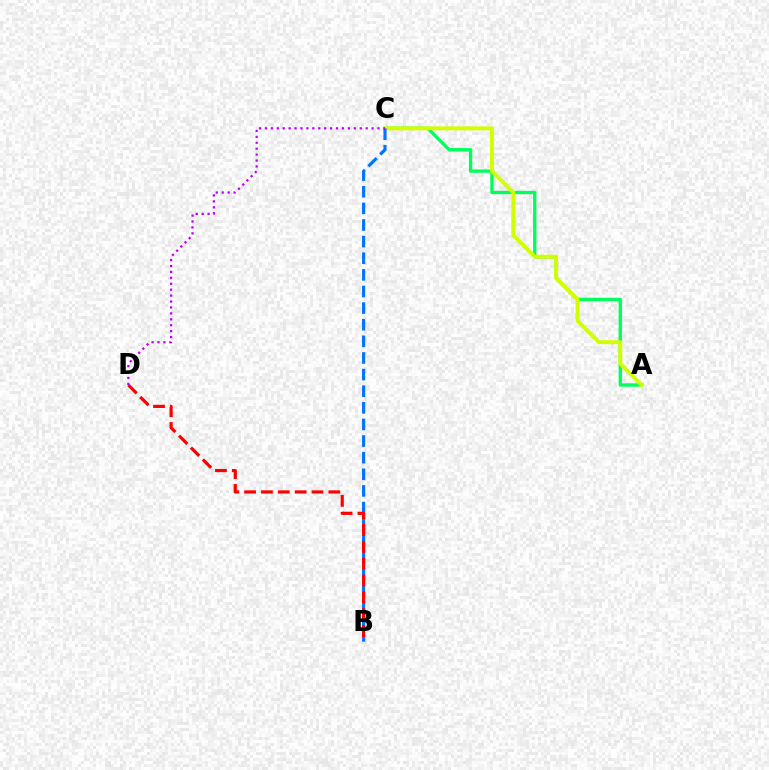{('A', 'C'): [{'color': '#00ff5c', 'line_style': 'solid', 'thickness': 2.4}, {'color': '#d1ff00', 'line_style': 'solid', 'thickness': 2.83}], ('B', 'C'): [{'color': '#0074ff', 'line_style': 'dashed', 'thickness': 2.26}], ('B', 'D'): [{'color': '#ff0000', 'line_style': 'dashed', 'thickness': 2.29}], ('C', 'D'): [{'color': '#b900ff', 'line_style': 'dotted', 'thickness': 1.61}]}